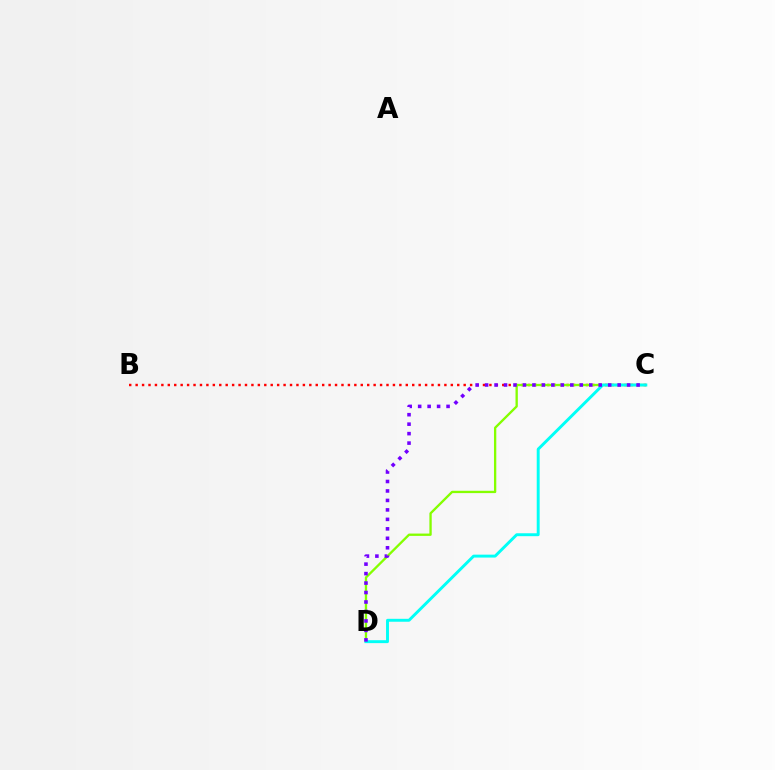{('B', 'C'): [{'color': '#ff0000', 'line_style': 'dotted', 'thickness': 1.75}], ('C', 'D'): [{'color': '#84ff00', 'line_style': 'solid', 'thickness': 1.67}, {'color': '#00fff6', 'line_style': 'solid', 'thickness': 2.11}, {'color': '#7200ff', 'line_style': 'dotted', 'thickness': 2.57}]}